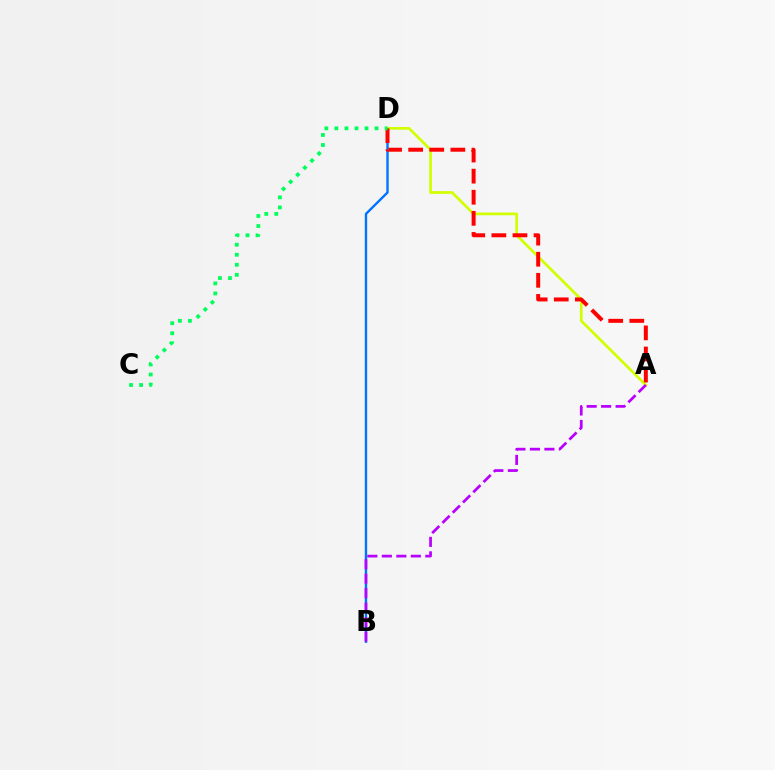{('B', 'D'): [{'color': '#0074ff', 'line_style': 'solid', 'thickness': 1.72}], ('A', 'D'): [{'color': '#d1ff00', 'line_style': 'solid', 'thickness': 1.95}, {'color': '#ff0000', 'line_style': 'dashed', 'thickness': 2.87}], ('C', 'D'): [{'color': '#00ff5c', 'line_style': 'dotted', 'thickness': 2.73}], ('A', 'B'): [{'color': '#b900ff', 'line_style': 'dashed', 'thickness': 1.97}]}